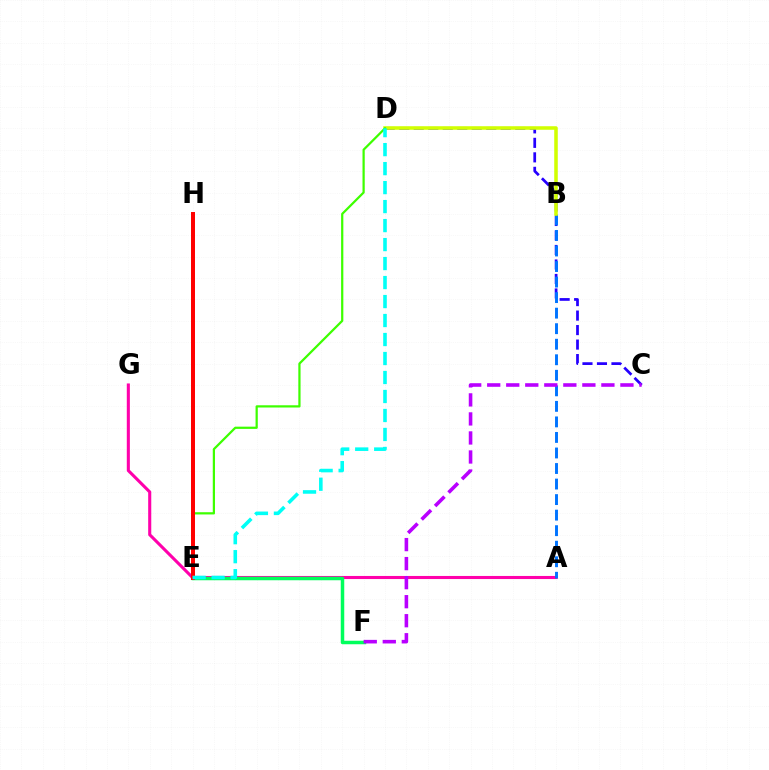{('C', 'D'): [{'color': '#2500ff', 'line_style': 'dashed', 'thickness': 1.97}], ('A', 'G'): [{'color': '#ff00ac', 'line_style': 'solid', 'thickness': 2.22}], ('A', 'B'): [{'color': '#0074ff', 'line_style': 'dashed', 'thickness': 2.11}], ('E', 'H'): [{'color': '#ff9400', 'line_style': 'dashed', 'thickness': 1.96}, {'color': '#ff0000', 'line_style': 'solid', 'thickness': 2.87}], ('E', 'F'): [{'color': '#00ff5c', 'line_style': 'solid', 'thickness': 2.51}], ('C', 'F'): [{'color': '#b900ff', 'line_style': 'dashed', 'thickness': 2.59}], ('B', 'D'): [{'color': '#d1ff00', 'line_style': 'solid', 'thickness': 2.55}], ('D', 'E'): [{'color': '#3dff00', 'line_style': 'solid', 'thickness': 1.61}, {'color': '#00fff6', 'line_style': 'dashed', 'thickness': 2.58}]}